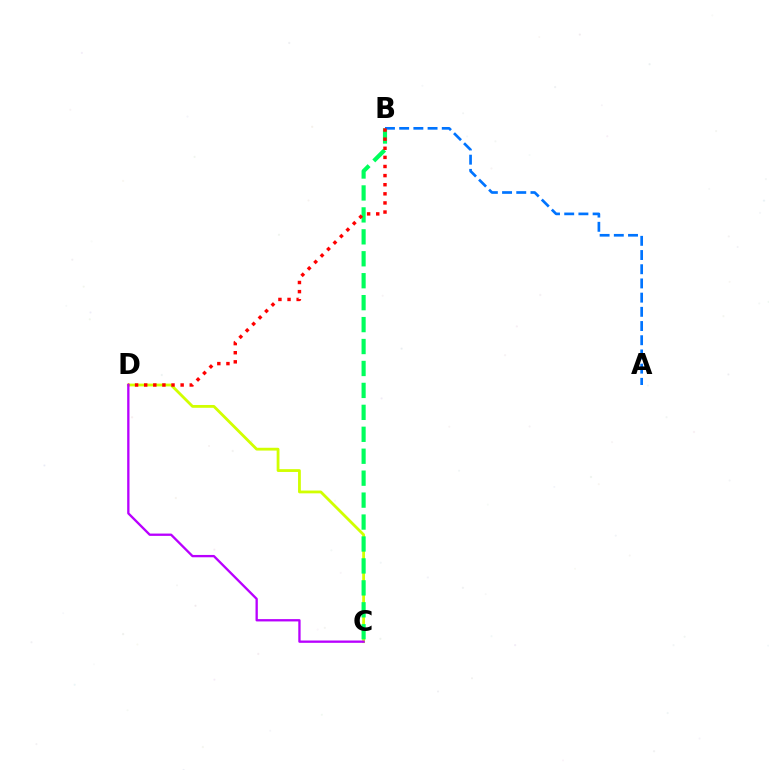{('C', 'D'): [{'color': '#d1ff00', 'line_style': 'solid', 'thickness': 2.02}, {'color': '#b900ff', 'line_style': 'solid', 'thickness': 1.67}], ('B', 'C'): [{'color': '#00ff5c', 'line_style': 'dashed', 'thickness': 2.98}], ('A', 'B'): [{'color': '#0074ff', 'line_style': 'dashed', 'thickness': 1.93}], ('B', 'D'): [{'color': '#ff0000', 'line_style': 'dotted', 'thickness': 2.48}]}